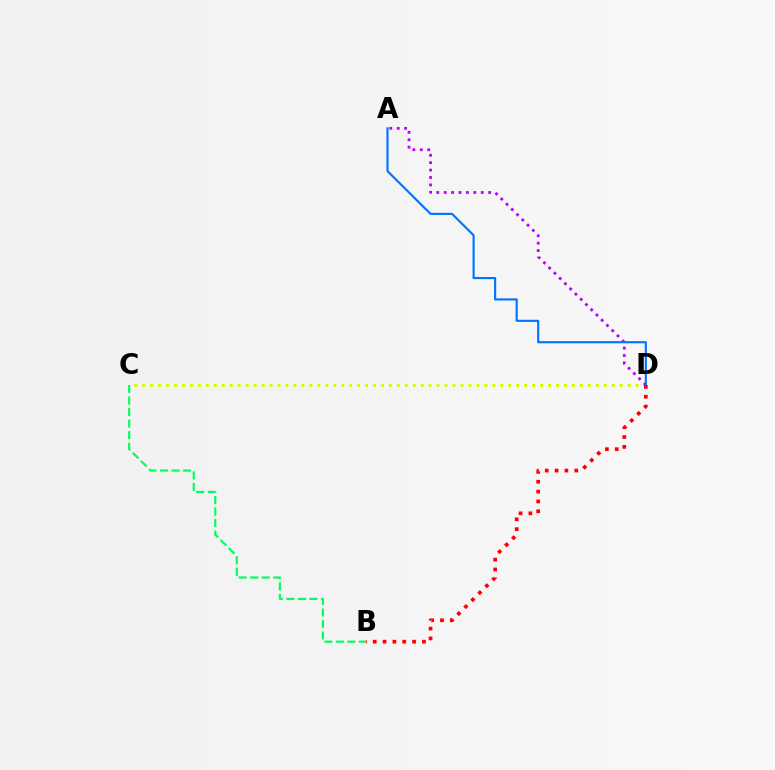{('C', 'D'): [{'color': '#d1ff00', 'line_style': 'dotted', 'thickness': 2.16}], ('A', 'D'): [{'color': '#b900ff', 'line_style': 'dotted', 'thickness': 2.01}, {'color': '#0074ff', 'line_style': 'solid', 'thickness': 1.54}], ('B', 'D'): [{'color': '#ff0000', 'line_style': 'dotted', 'thickness': 2.68}], ('B', 'C'): [{'color': '#00ff5c', 'line_style': 'dashed', 'thickness': 1.57}]}